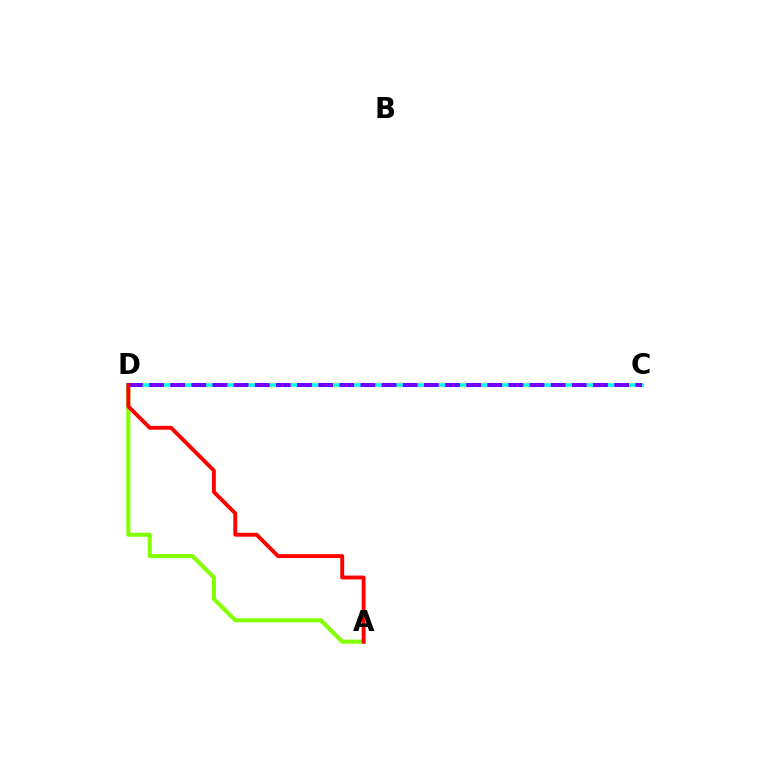{('A', 'D'): [{'color': '#84ff00', 'line_style': 'solid', 'thickness': 2.93}, {'color': '#ff0000', 'line_style': 'solid', 'thickness': 2.8}], ('C', 'D'): [{'color': '#00fff6', 'line_style': 'solid', 'thickness': 2.53}, {'color': '#7200ff', 'line_style': 'dashed', 'thickness': 2.87}]}